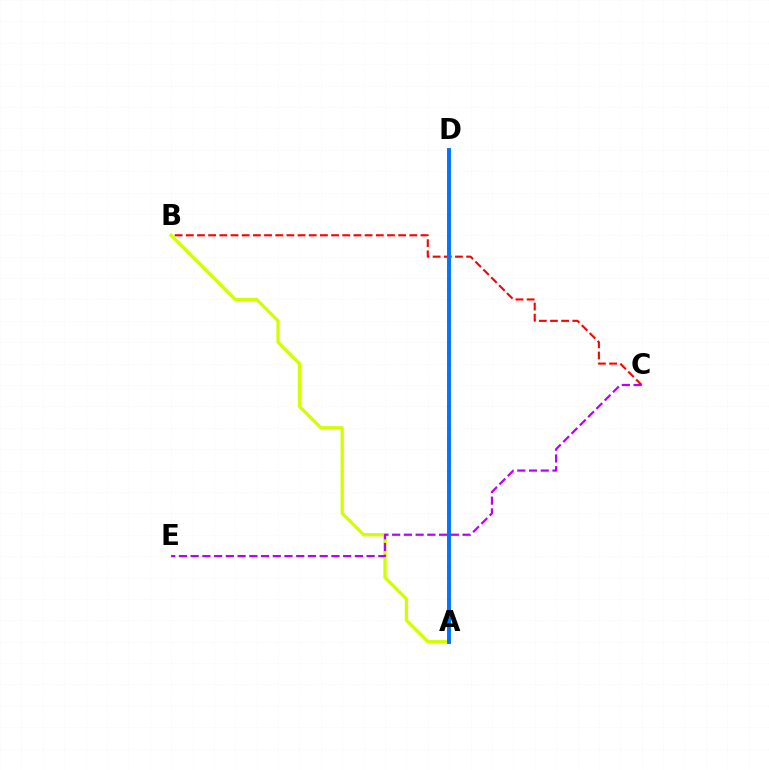{('B', 'C'): [{'color': '#ff0000', 'line_style': 'dashed', 'thickness': 1.52}], ('A', 'D'): [{'color': '#00ff5c', 'line_style': 'dotted', 'thickness': 2.89}, {'color': '#0074ff', 'line_style': 'solid', 'thickness': 2.81}], ('A', 'B'): [{'color': '#d1ff00', 'line_style': 'solid', 'thickness': 2.37}], ('C', 'E'): [{'color': '#b900ff', 'line_style': 'dashed', 'thickness': 1.59}]}